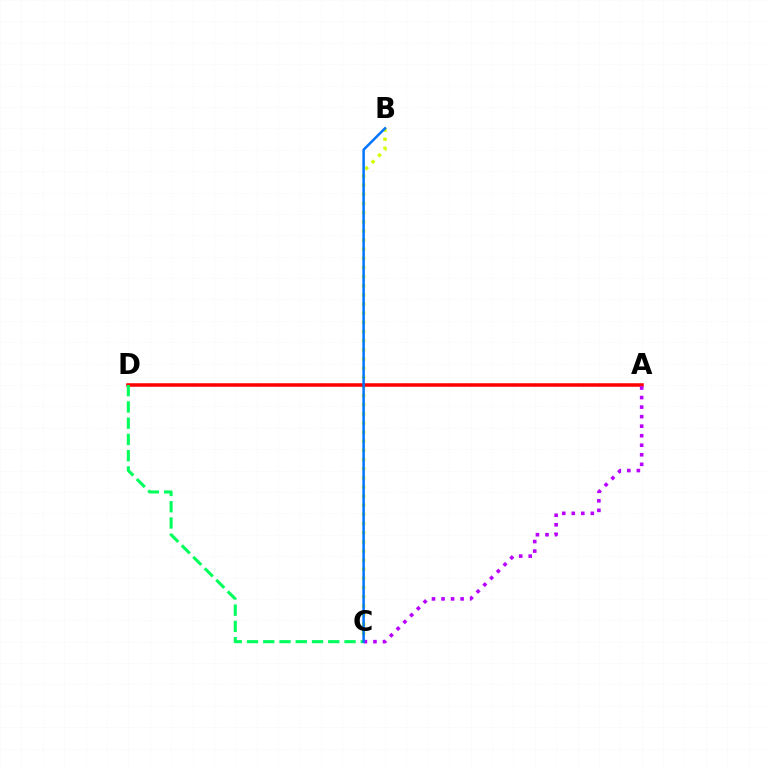{('B', 'C'): [{'color': '#d1ff00', 'line_style': 'dotted', 'thickness': 2.48}, {'color': '#0074ff', 'line_style': 'solid', 'thickness': 1.8}], ('A', 'D'): [{'color': '#ff0000', 'line_style': 'solid', 'thickness': 2.53}], ('A', 'C'): [{'color': '#b900ff', 'line_style': 'dotted', 'thickness': 2.59}], ('C', 'D'): [{'color': '#00ff5c', 'line_style': 'dashed', 'thickness': 2.21}]}